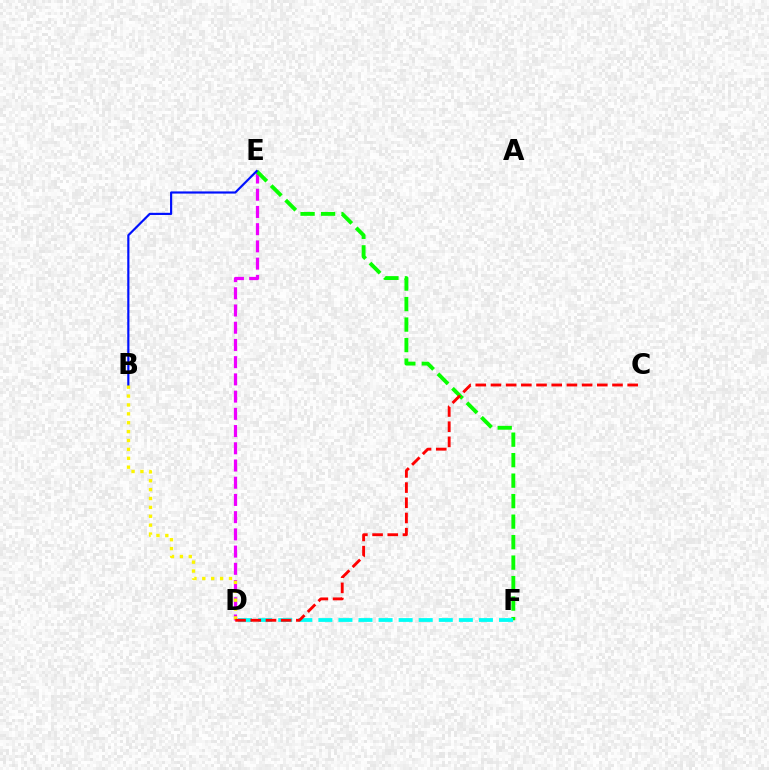{('D', 'E'): [{'color': '#ee00ff', 'line_style': 'dashed', 'thickness': 2.34}], ('E', 'F'): [{'color': '#08ff00', 'line_style': 'dashed', 'thickness': 2.78}], ('D', 'F'): [{'color': '#00fff6', 'line_style': 'dashed', 'thickness': 2.73}], ('B', 'E'): [{'color': '#0010ff', 'line_style': 'solid', 'thickness': 1.56}], ('B', 'D'): [{'color': '#fcf500', 'line_style': 'dotted', 'thickness': 2.41}], ('C', 'D'): [{'color': '#ff0000', 'line_style': 'dashed', 'thickness': 2.06}]}